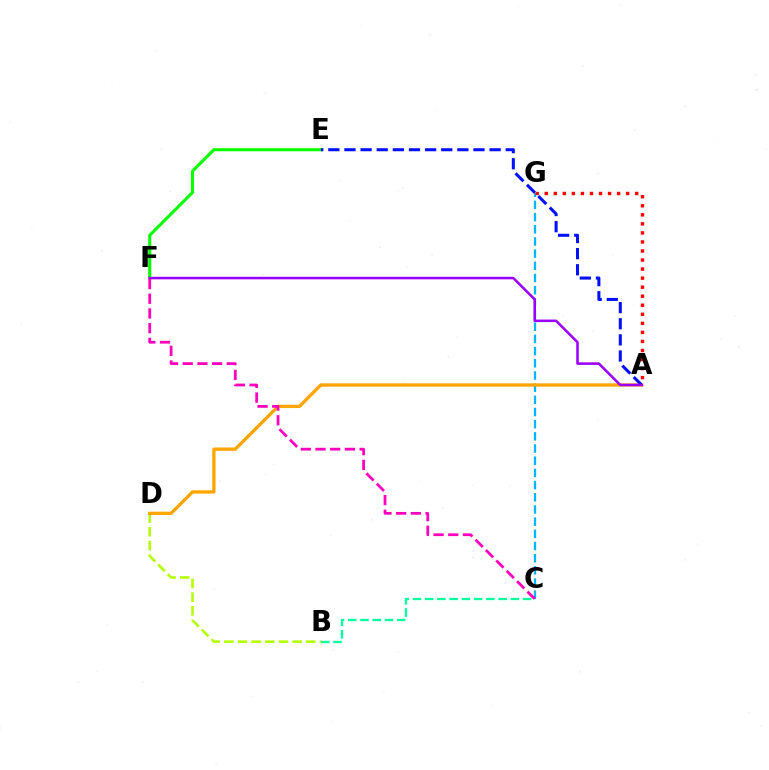{('C', 'G'): [{'color': '#00b5ff', 'line_style': 'dashed', 'thickness': 1.66}], ('A', 'G'): [{'color': '#ff0000', 'line_style': 'dotted', 'thickness': 2.46}], ('B', 'D'): [{'color': '#b3ff00', 'line_style': 'dashed', 'thickness': 1.86}], ('A', 'D'): [{'color': '#ffa500', 'line_style': 'solid', 'thickness': 2.38}], ('E', 'F'): [{'color': '#08ff00', 'line_style': 'solid', 'thickness': 2.22}], ('A', 'E'): [{'color': '#0010ff', 'line_style': 'dashed', 'thickness': 2.19}], ('B', 'C'): [{'color': '#00ff9d', 'line_style': 'dashed', 'thickness': 1.66}], ('A', 'F'): [{'color': '#9b00ff', 'line_style': 'solid', 'thickness': 1.83}], ('C', 'F'): [{'color': '#ff00bd', 'line_style': 'dashed', 'thickness': 2.0}]}